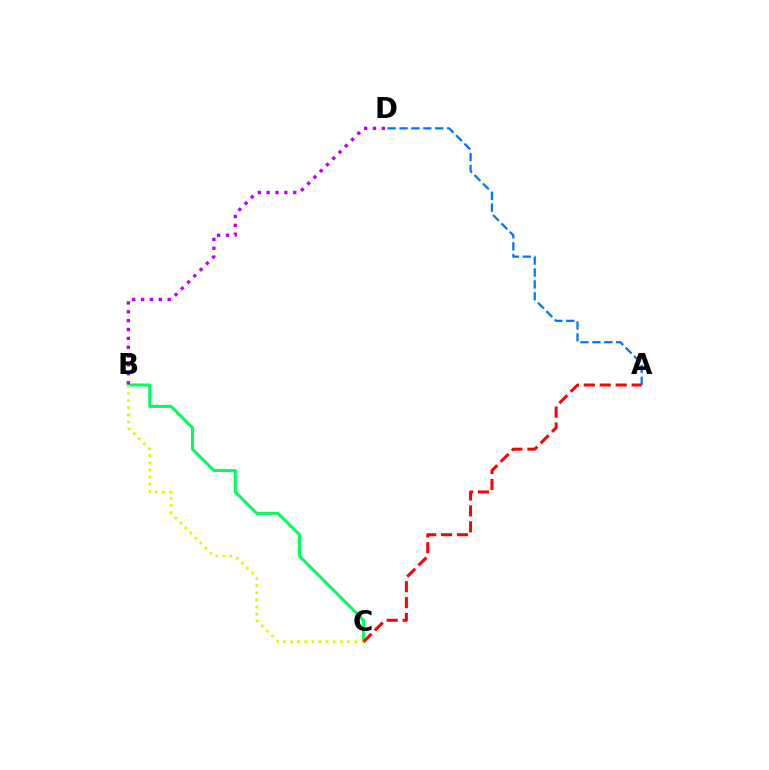{('B', 'C'): [{'color': '#00ff5c', 'line_style': 'solid', 'thickness': 2.2}, {'color': '#d1ff00', 'line_style': 'dotted', 'thickness': 1.93}], ('A', 'D'): [{'color': '#0074ff', 'line_style': 'dashed', 'thickness': 1.62}], ('B', 'D'): [{'color': '#b900ff', 'line_style': 'dotted', 'thickness': 2.41}], ('A', 'C'): [{'color': '#ff0000', 'line_style': 'dashed', 'thickness': 2.16}]}